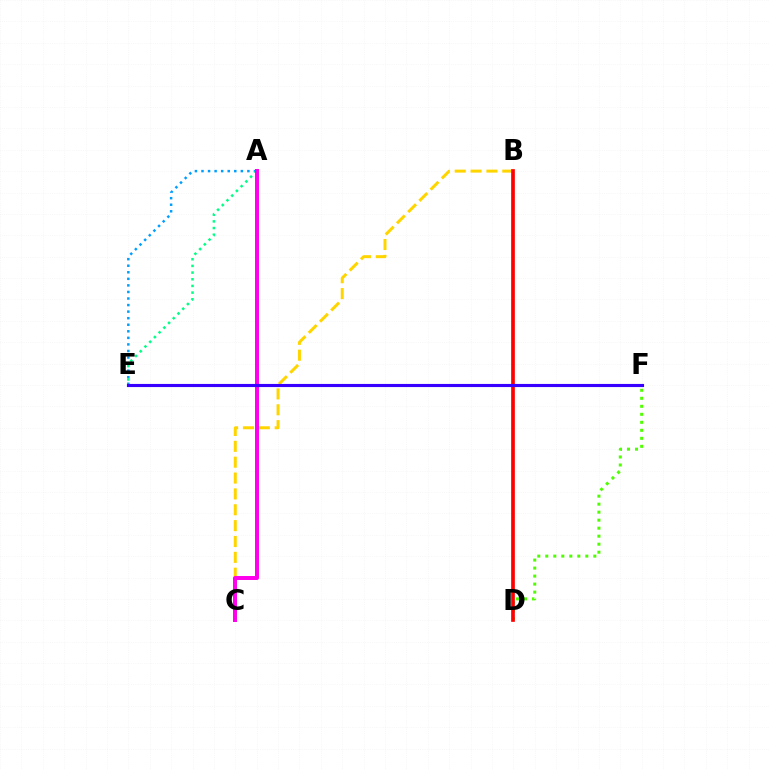{('A', 'E'): [{'color': '#009eff', 'line_style': 'dotted', 'thickness': 1.78}, {'color': '#00ff86', 'line_style': 'dotted', 'thickness': 1.81}], ('B', 'C'): [{'color': '#ffd500', 'line_style': 'dashed', 'thickness': 2.15}], ('A', 'C'): [{'color': '#ff00ed', 'line_style': 'solid', 'thickness': 2.87}], ('D', 'F'): [{'color': '#4fff00', 'line_style': 'dotted', 'thickness': 2.18}], ('B', 'D'): [{'color': '#ff0000', 'line_style': 'solid', 'thickness': 2.65}], ('E', 'F'): [{'color': '#3700ff', 'line_style': 'solid', 'thickness': 2.25}]}